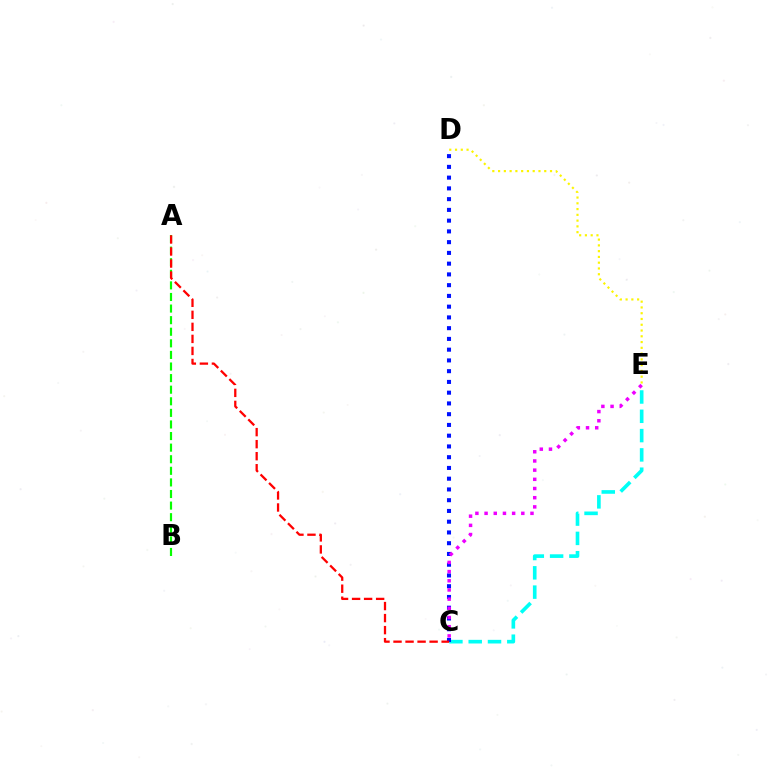{('A', 'B'): [{'color': '#08ff00', 'line_style': 'dashed', 'thickness': 1.57}], ('C', 'E'): [{'color': '#00fff6', 'line_style': 'dashed', 'thickness': 2.62}, {'color': '#ee00ff', 'line_style': 'dotted', 'thickness': 2.5}], ('C', 'D'): [{'color': '#0010ff', 'line_style': 'dotted', 'thickness': 2.92}], ('A', 'C'): [{'color': '#ff0000', 'line_style': 'dashed', 'thickness': 1.63}], ('D', 'E'): [{'color': '#fcf500', 'line_style': 'dotted', 'thickness': 1.57}]}